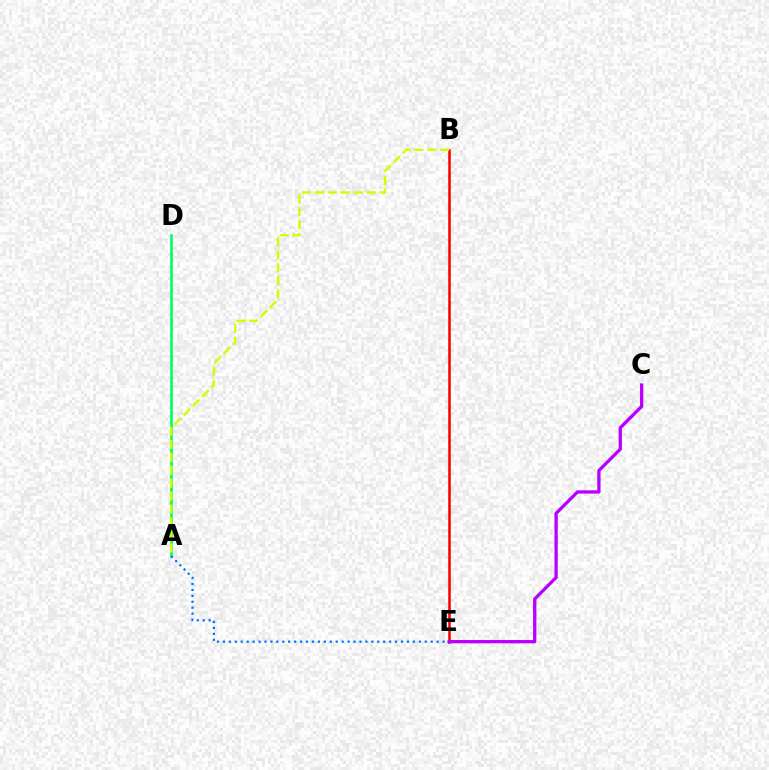{('B', 'E'): [{'color': '#ff0000', 'line_style': 'solid', 'thickness': 1.84}], ('A', 'D'): [{'color': '#00ff5c', 'line_style': 'solid', 'thickness': 1.9}], ('A', 'E'): [{'color': '#0074ff', 'line_style': 'dotted', 'thickness': 1.61}], ('A', 'B'): [{'color': '#d1ff00', 'line_style': 'dashed', 'thickness': 1.76}], ('C', 'E'): [{'color': '#b900ff', 'line_style': 'solid', 'thickness': 2.37}]}